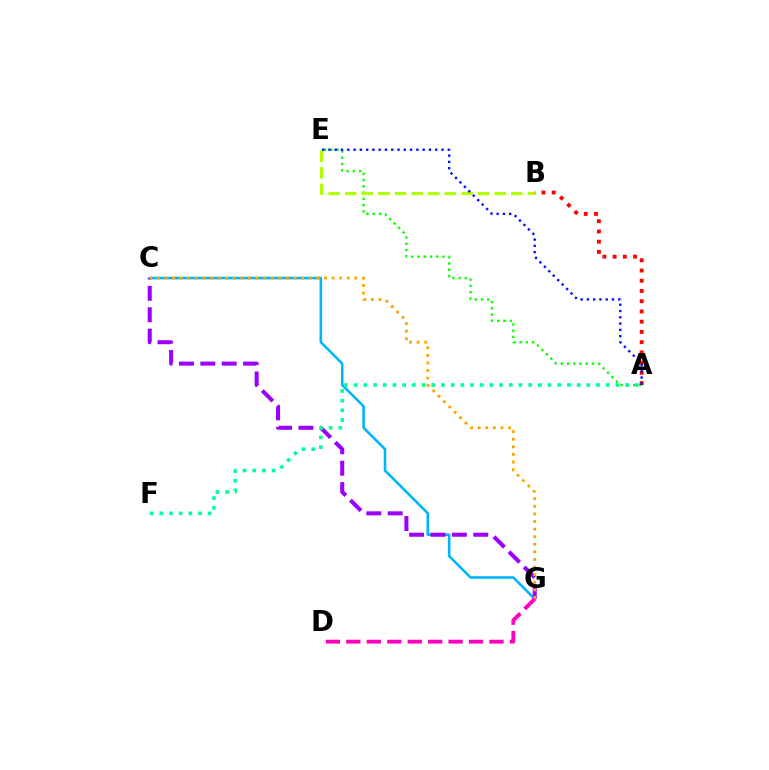{('C', 'G'): [{'color': '#00b5ff', 'line_style': 'solid', 'thickness': 1.85}, {'color': '#9b00ff', 'line_style': 'dashed', 'thickness': 2.91}, {'color': '#ffa500', 'line_style': 'dotted', 'thickness': 2.06}], ('A', 'E'): [{'color': '#08ff00', 'line_style': 'dotted', 'thickness': 1.7}, {'color': '#0010ff', 'line_style': 'dotted', 'thickness': 1.71}], ('B', 'E'): [{'color': '#b3ff00', 'line_style': 'dashed', 'thickness': 2.26}], ('A', 'B'): [{'color': '#ff0000', 'line_style': 'dotted', 'thickness': 2.78}], ('A', 'F'): [{'color': '#00ff9d', 'line_style': 'dotted', 'thickness': 2.63}], ('D', 'G'): [{'color': '#ff00bd', 'line_style': 'dashed', 'thickness': 2.78}]}